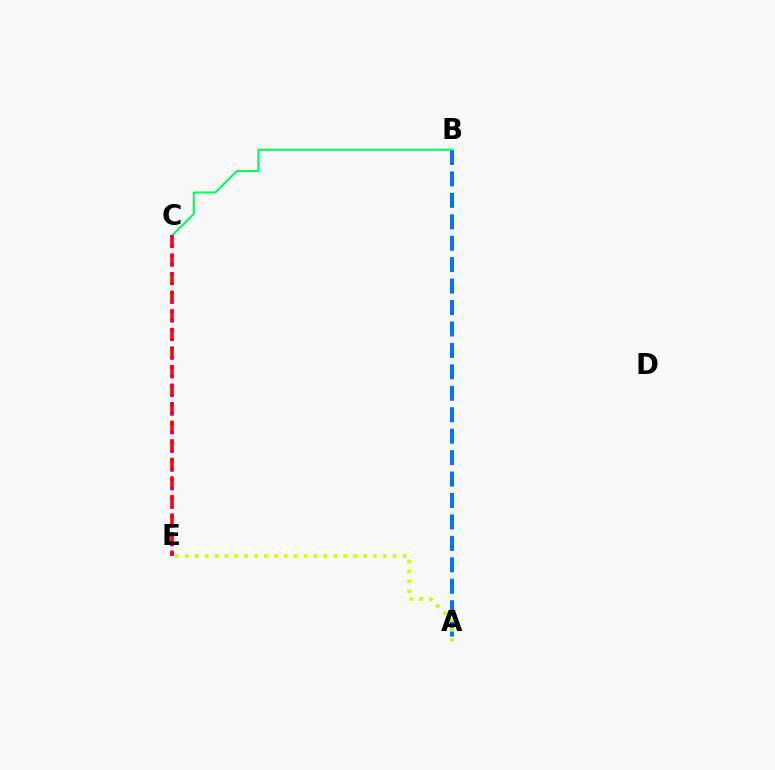{('A', 'B'): [{'color': '#0074ff', 'line_style': 'dashed', 'thickness': 2.91}], ('C', 'E'): [{'color': '#b900ff', 'line_style': 'dotted', 'thickness': 2.54}, {'color': '#ff0000', 'line_style': 'dashed', 'thickness': 2.52}], ('A', 'E'): [{'color': '#d1ff00', 'line_style': 'dotted', 'thickness': 2.69}], ('B', 'C'): [{'color': '#00ff5c', 'line_style': 'solid', 'thickness': 1.51}]}